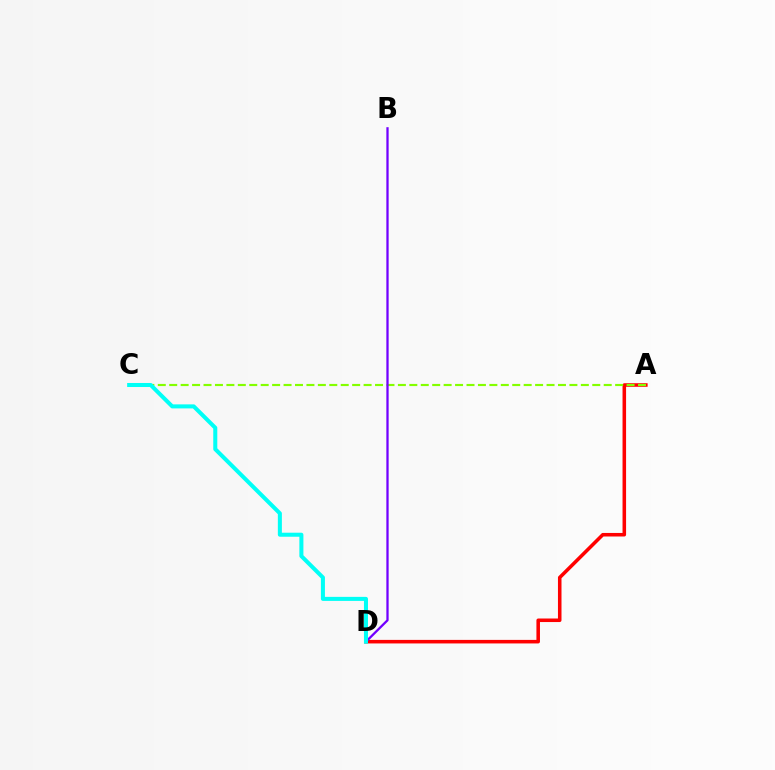{('A', 'D'): [{'color': '#ff0000', 'line_style': 'solid', 'thickness': 2.55}], ('A', 'C'): [{'color': '#84ff00', 'line_style': 'dashed', 'thickness': 1.55}], ('B', 'D'): [{'color': '#7200ff', 'line_style': 'solid', 'thickness': 1.64}], ('C', 'D'): [{'color': '#00fff6', 'line_style': 'solid', 'thickness': 2.9}]}